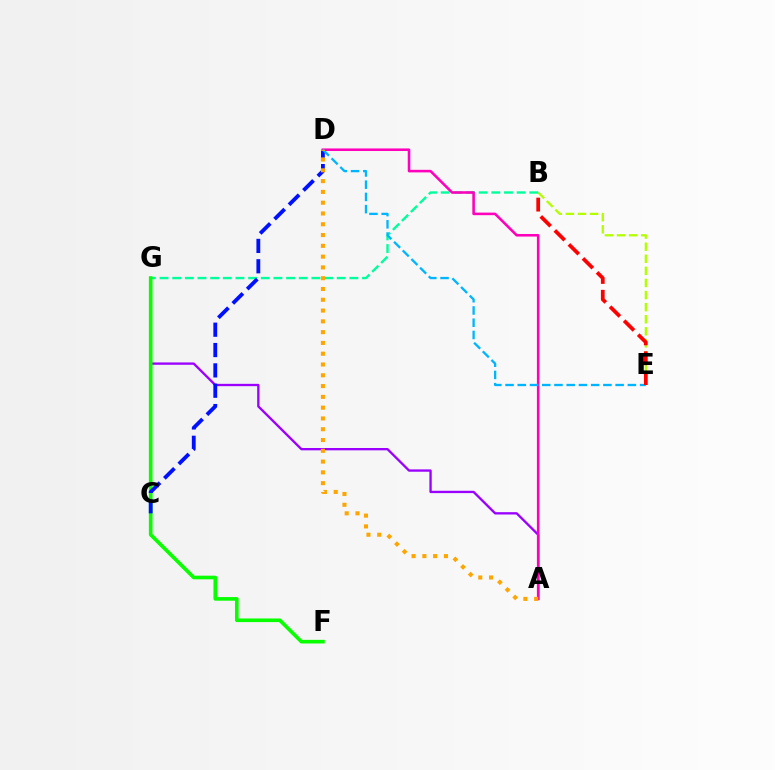{('B', 'E'): [{'color': '#b3ff00', 'line_style': 'dashed', 'thickness': 1.64}, {'color': '#ff0000', 'line_style': 'dashed', 'thickness': 2.7}], ('B', 'G'): [{'color': '#00ff9d', 'line_style': 'dashed', 'thickness': 1.72}], ('A', 'G'): [{'color': '#9b00ff', 'line_style': 'solid', 'thickness': 1.68}], ('F', 'G'): [{'color': '#08ff00', 'line_style': 'solid', 'thickness': 2.61}], ('A', 'D'): [{'color': '#ff00bd', 'line_style': 'solid', 'thickness': 1.86}, {'color': '#ffa500', 'line_style': 'dotted', 'thickness': 2.93}], ('C', 'D'): [{'color': '#0010ff', 'line_style': 'dashed', 'thickness': 2.76}], ('D', 'E'): [{'color': '#00b5ff', 'line_style': 'dashed', 'thickness': 1.66}]}